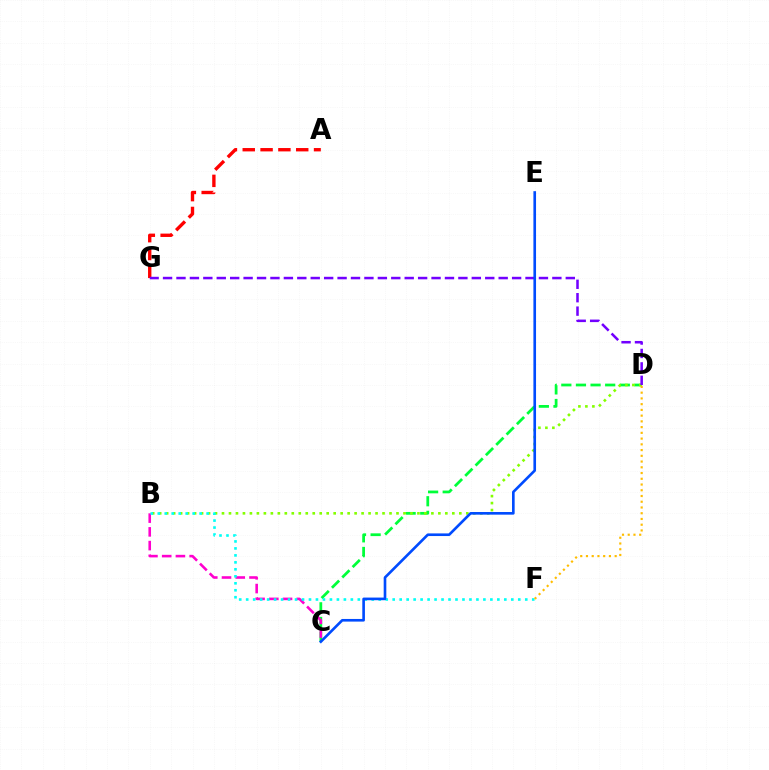{('C', 'D'): [{'color': '#00ff39', 'line_style': 'dashed', 'thickness': 1.99}], ('A', 'G'): [{'color': '#ff0000', 'line_style': 'dashed', 'thickness': 2.42}], ('B', 'D'): [{'color': '#84ff00', 'line_style': 'dotted', 'thickness': 1.9}], ('B', 'C'): [{'color': '#ff00cf', 'line_style': 'dashed', 'thickness': 1.87}], ('D', 'G'): [{'color': '#7200ff', 'line_style': 'dashed', 'thickness': 1.82}], ('B', 'F'): [{'color': '#00fff6', 'line_style': 'dotted', 'thickness': 1.9}], ('C', 'E'): [{'color': '#004bff', 'line_style': 'solid', 'thickness': 1.9}], ('D', 'F'): [{'color': '#ffbd00', 'line_style': 'dotted', 'thickness': 1.56}]}